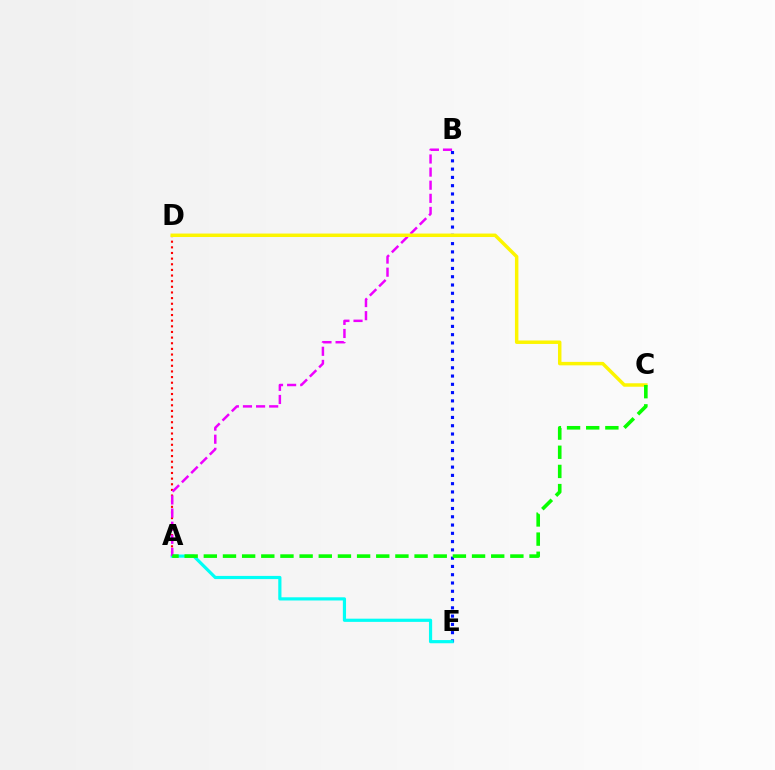{('B', 'E'): [{'color': '#0010ff', 'line_style': 'dotted', 'thickness': 2.25}], ('A', 'E'): [{'color': '#00fff6', 'line_style': 'solid', 'thickness': 2.29}], ('A', 'D'): [{'color': '#ff0000', 'line_style': 'dotted', 'thickness': 1.53}], ('A', 'B'): [{'color': '#ee00ff', 'line_style': 'dashed', 'thickness': 1.78}], ('C', 'D'): [{'color': '#fcf500', 'line_style': 'solid', 'thickness': 2.5}], ('A', 'C'): [{'color': '#08ff00', 'line_style': 'dashed', 'thickness': 2.6}]}